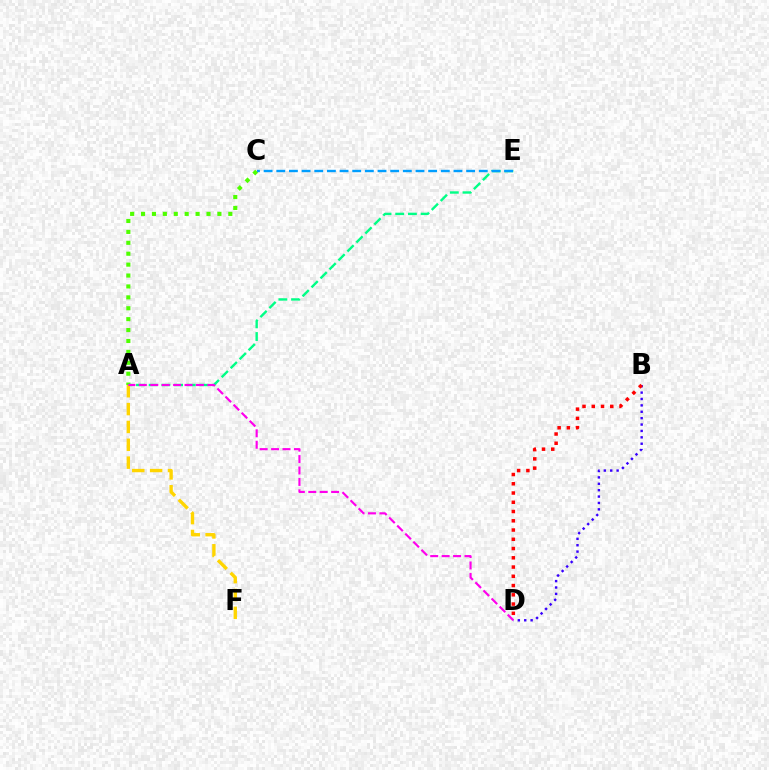{('A', 'C'): [{'color': '#4fff00', 'line_style': 'dotted', 'thickness': 2.96}], ('A', 'E'): [{'color': '#00ff86', 'line_style': 'dashed', 'thickness': 1.72}], ('A', 'F'): [{'color': '#ffd500', 'line_style': 'dashed', 'thickness': 2.43}], ('C', 'E'): [{'color': '#009eff', 'line_style': 'dashed', 'thickness': 1.72}], ('B', 'D'): [{'color': '#3700ff', 'line_style': 'dotted', 'thickness': 1.74}, {'color': '#ff0000', 'line_style': 'dotted', 'thickness': 2.51}], ('A', 'D'): [{'color': '#ff00ed', 'line_style': 'dashed', 'thickness': 1.55}]}